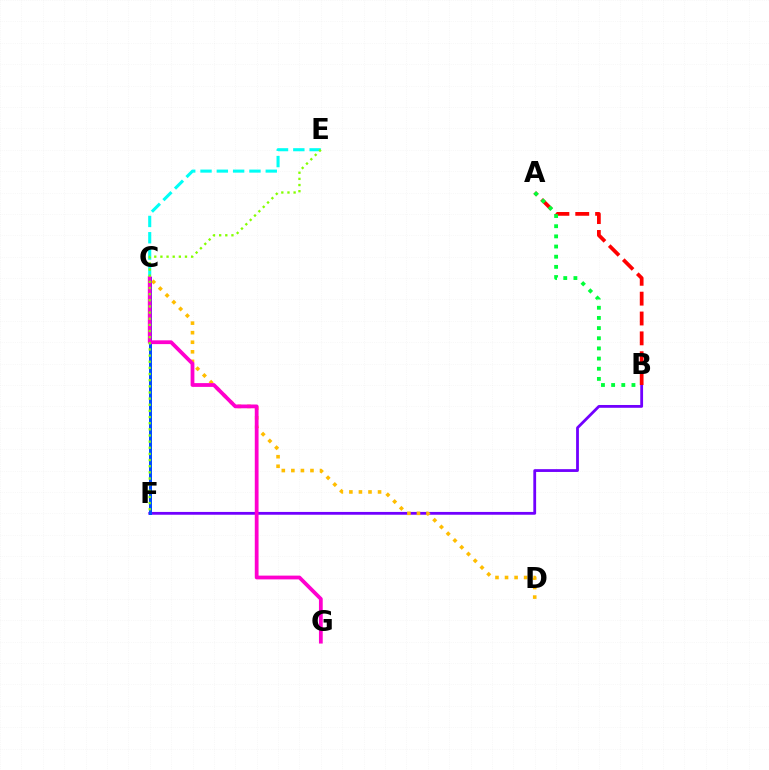{('B', 'F'): [{'color': '#7200ff', 'line_style': 'solid', 'thickness': 2.01}], ('A', 'B'): [{'color': '#ff0000', 'line_style': 'dashed', 'thickness': 2.7}, {'color': '#00ff39', 'line_style': 'dotted', 'thickness': 2.76}], ('C', 'F'): [{'color': '#004bff', 'line_style': 'solid', 'thickness': 2.16}], ('C', 'E'): [{'color': '#00fff6', 'line_style': 'dashed', 'thickness': 2.22}], ('C', 'D'): [{'color': '#ffbd00', 'line_style': 'dotted', 'thickness': 2.6}], ('C', 'G'): [{'color': '#ff00cf', 'line_style': 'solid', 'thickness': 2.72}], ('E', 'F'): [{'color': '#84ff00', 'line_style': 'dotted', 'thickness': 1.67}]}